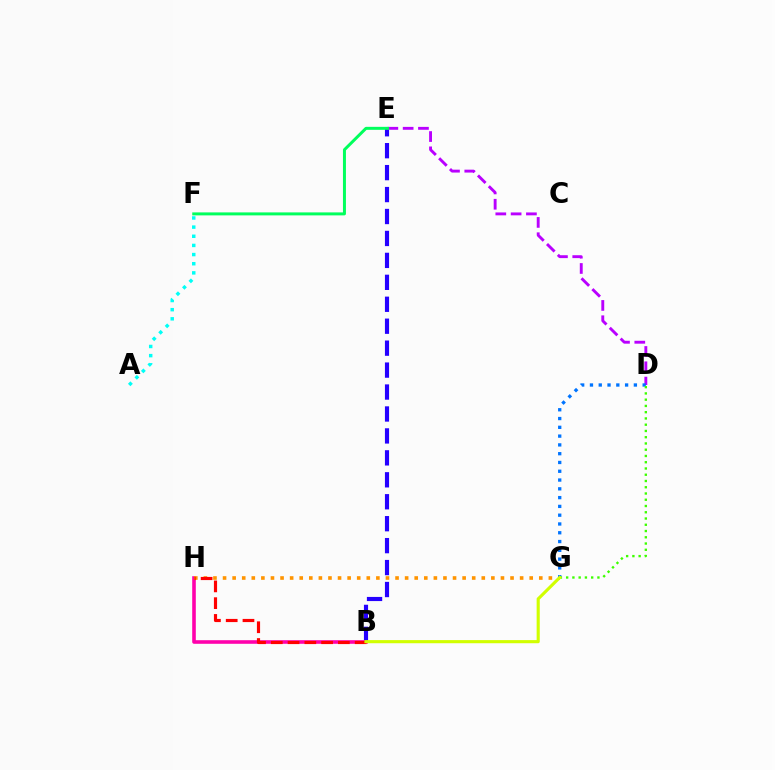{('B', 'E'): [{'color': '#2500ff', 'line_style': 'dashed', 'thickness': 2.98}], ('D', 'E'): [{'color': '#b900ff', 'line_style': 'dashed', 'thickness': 2.08}], ('B', 'H'): [{'color': '#ff00ac', 'line_style': 'solid', 'thickness': 2.59}, {'color': '#ff0000', 'line_style': 'dashed', 'thickness': 2.28}], ('G', 'H'): [{'color': '#ff9400', 'line_style': 'dotted', 'thickness': 2.6}], ('D', 'G'): [{'color': '#0074ff', 'line_style': 'dotted', 'thickness': 2.39}, {'color': '#3dff00', 'line_style': 'dotted', 'thickness': 1.7}], ('A', 'F'): [{'color': '#00fff6', 'line_style': 'dotted', 'thickness': 2.49}], ('E', 'F'): [{'color': '#00ff5c', 'line_style': 'solid', 'thickness': 2.15}], ('B', 'G'): [{'color': '#d1ff00', 'line_style': 'solid', 'thickness': 2.24}]}